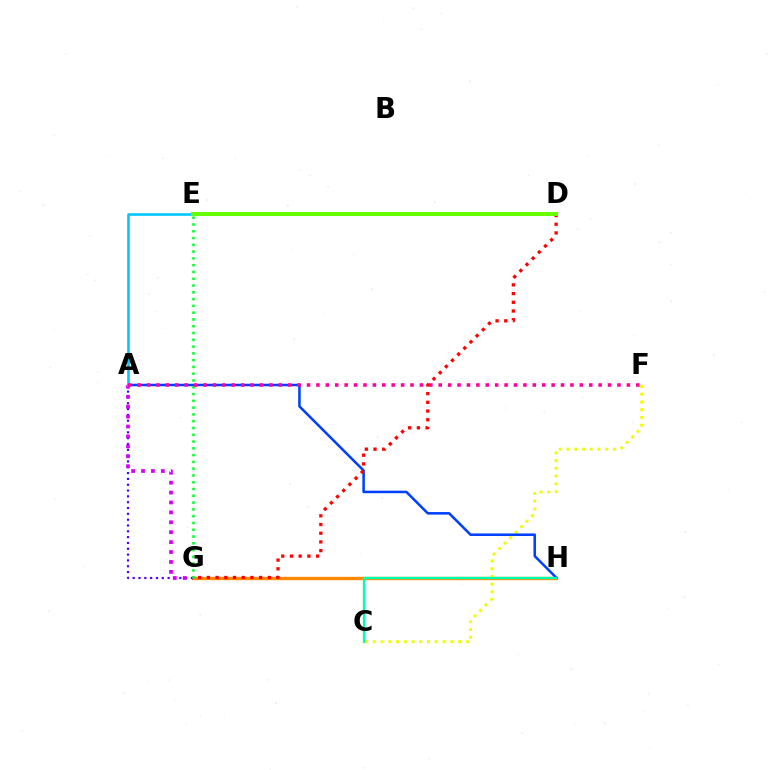{('G', 'H'): [{'color': '#ff8800', 'line_style': 'solid', 'thickness': 2.39}], ('C', 'F'): [{'color': '#eeff00', 'line_style': 'dotted', 'thickness': 2.1}], ('A', 'G'): [{'color': '#4f00ff', 'line_style': 'dotted', 'thickness': 1.58}, {'color': '#d600ff', 'line_style': 'dotted', 'thickness': 2.69}], ('A', 'H'): [{'color': '#003fff', 'line_style': 'solid', 'thickness': 1.82}], ('D', 'G'): [{'color': '#ff0000', 'line_style': 'dotted', 'thickness': 2.37}], ('E', 'G'): [{'color': '#00ff27', 'line_style': 'dotted', 'thickness': 1.84}], ('A', 'E'): [{'color': '#00c7ff', 'line_style': 'solid', 'thickness': 1.89}], ('D', 'E'): [{'color': '#66ff00', 'line_style': 'solid', 'thickness': 2.93}], ('C', 'H'): [{'color': '#00ffaf', 'line_style': 'solid', 'thickness': 1.68}], ('A', 'F'): [{'color': '#ff00a0', 'line_style': 'dotted', 'thickness': 2.56}]}